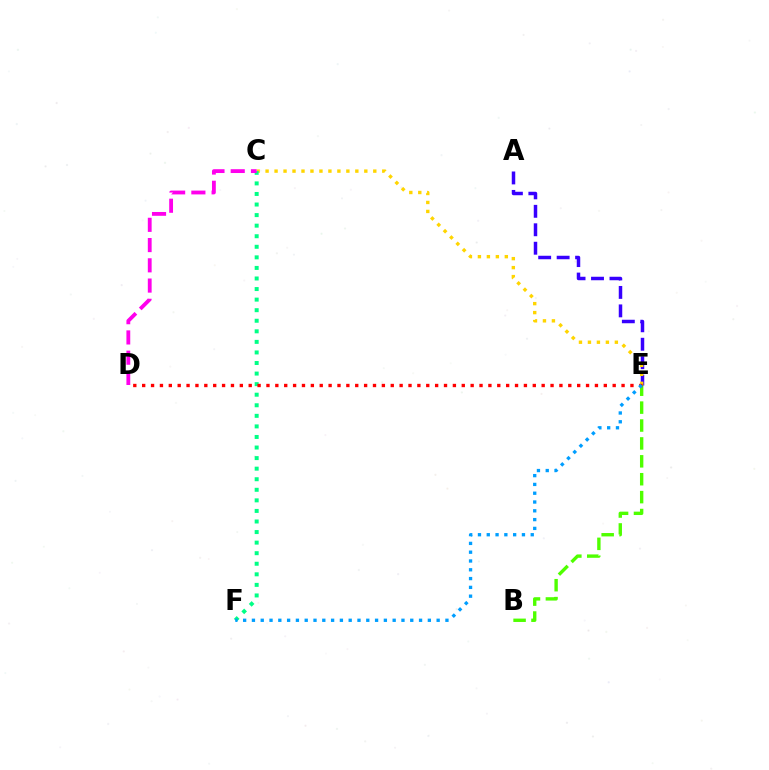{('A', 'E'): [{'color': '#3700ff', 'line_style': 'dashed', 'thickness': 2.51}], ('B', 'E'): [{'color': '#4fff00', 'line_style': 'dashed', 'thickness': 2.43}], ('C', 'E'): [{'color': '#ffd500', 'line_style': 'dotted', 'thickness': 2.44}], ('C', 'F'): [{'color': '#00ff86', 'line_style': 'dotted', 'thickness': 2.87}], ('D', 'E'): [{'color': '#ff0000', 'line_style': 'dotted', 'thickness': 2.41}], ('C', 'D'): [{'color': '#ff00ed', 'line_style': 'dashed', 'thickness': 2.75}], ('E', 'F'): [{'color': '#009eff', 'line_style': 'dotted', 'thickness': 2.39}]}